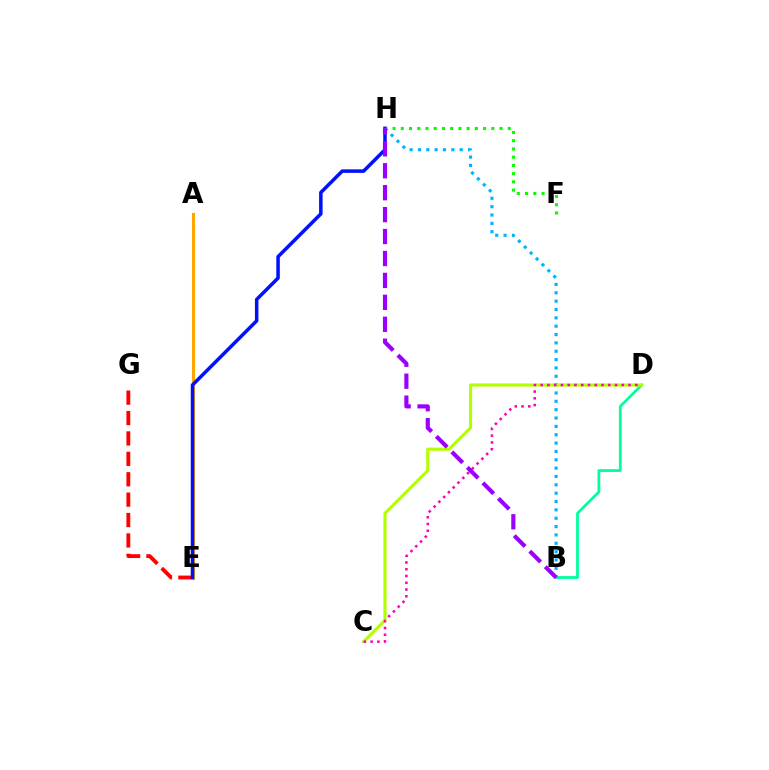{('E', 'G'): [{'color': '#ff0000', 'line_style': 'dashed', 'thickness': 2.77}], ('F', 'H'): [{'color': '#08ff00', 'line_style': 'dotted', 'thickness': 2.24}], ('B', 'D'): [{'color': '#00ff9d', 'line_style': 'solid', 'thickness': 2.01}], ('A', 'E'): [{'color': '#ffa500', 'line_style': 'solid', 'thickness': 2.18}], ('E', 'H'): [{'color': '#0010ff', 'line_style': 'solid', 'thickness': 2.53}], ('B', 'H'): [{'color': '#00b5ff', 'line_style': 'dotted', 'thickness': 2.27}, {'color': '#9b00ff', 'line_style': 'dashed', 'thickness': 2.98}], ('C', 'D'): [{'color': '#b3ff00', 'line_style': 'solid', 'thickness': 2.26}, {'color': '#ff00bd', 'line_style': 'dotted', 'thickness': 1.84}]}